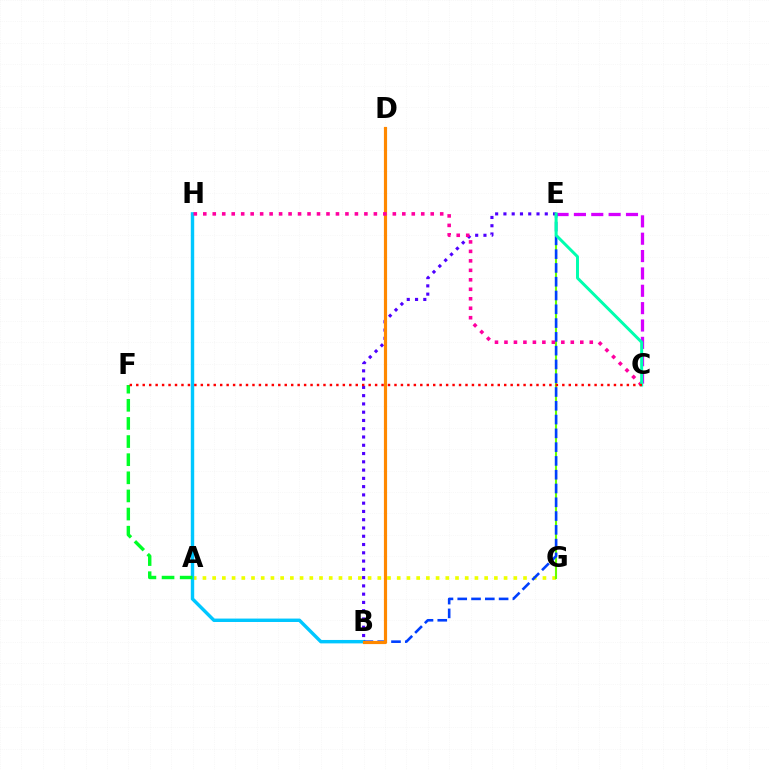{('A', 'G'): [{'color': '#eeff00', 'line_style': 'dotted', 'thickness': 2.64}], ('C', 'E'): [{'color': '#d600ff', 'line_style': 'dashed', 'thickness': 2.36}, {'color': '#00ffaf', 'line_style': 'solid', 'thickness': 2.14}], ('E', 'G'): [{'color': '#66ff00', 'line_style': 'solid', 'thickness': 1.51}], ('B', 'H'): [{'color': '#00c7ff', 'line_style': 'solid', 'thickness': 2.46}], ('B', 'E'): [{'color': '#003fff', 'line_style': 'dashed', 'thickness': 1.87}, {'color': '#4f00ff', 'line_style': 'dotted', 'thickness': 2.25}], ('B', 'D'): [{'color': '#ff8800', 'line_style': 'solid', 'thickness': 2.28}], ('C', 'H'): [{'color': '#ff00a0', 'line_style': 'dotted', 'thickness': 2.57}], ('A', 'F'): [{'color': '#00ff27', 'line_style': 'dashed', 'thickness': 2.46}], ('C', 'F'): [{'color': '#ff0000', 'line_style': 'dotted', 'thickness': 1.75}]}